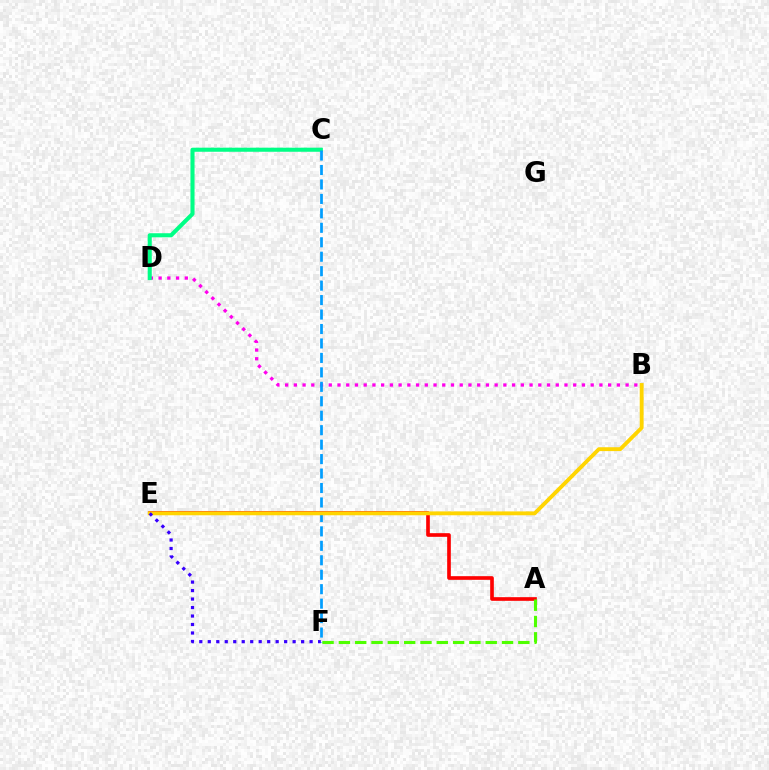{('B', 'D'): [{'color': '#ff00ed', 'line_style': 'dotted', 'thickness': 2.37}], ('C', 'D'): [{'color': '#00ff86', 'line_style': 'solid', 'thickness': 2.94}], ('C', 'F'): [{'color': '#009eff', 'line_style': 'dashed', 'thickness': 1.96}], ('A', 'E'): [{'color': '#ff0000', 'line_style': 'solid', 'thickness': 2.63}], ('B', 'E'): [{'color': '#ffd500', 'line_style': 'solid', 'thickness': 2.78}], ('E', 'F'): [{'color': '#3700ff', 'line_style': 'dotted', 'thickness': 2.31}], ('A', 'F'): [{'color': '#4fff00', 'line_style': 'dashed', 'thickness': 2.22}]}